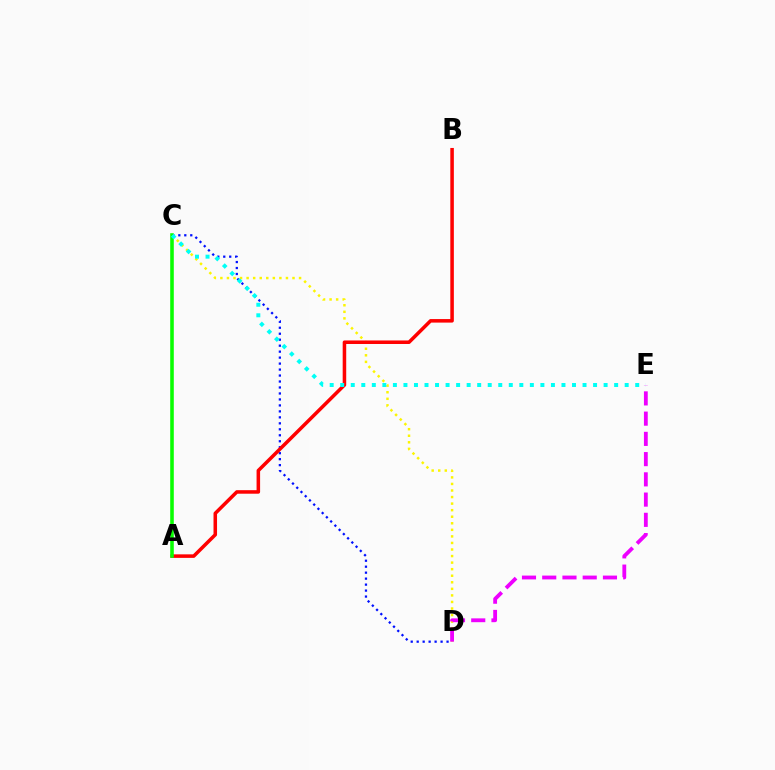{('C', 'D'): [{'color': '#fcf500', 'line_style': 'dotted', 'thickness': 1.78}, {'color': '#0010ff', 'line_style': 'dotted', 'thickness': 1.62}], ('A', 'B'): [{'color': '#ff0000', 'line_style': 'solid', 'thickness': 2.54}], ('A', 'C'): [{'color': '#08ff00', 'line_style': 'solid', 'thickness': 2.57}], ('C', 'E'): [{'color': '#00fff6', 'line_style': 'dotted', 'thickness': 2.86}], ('D', 'E'): [{'color': '#ee00ff', 'line_style': 'dashed', 'thickness': 2.75}]}